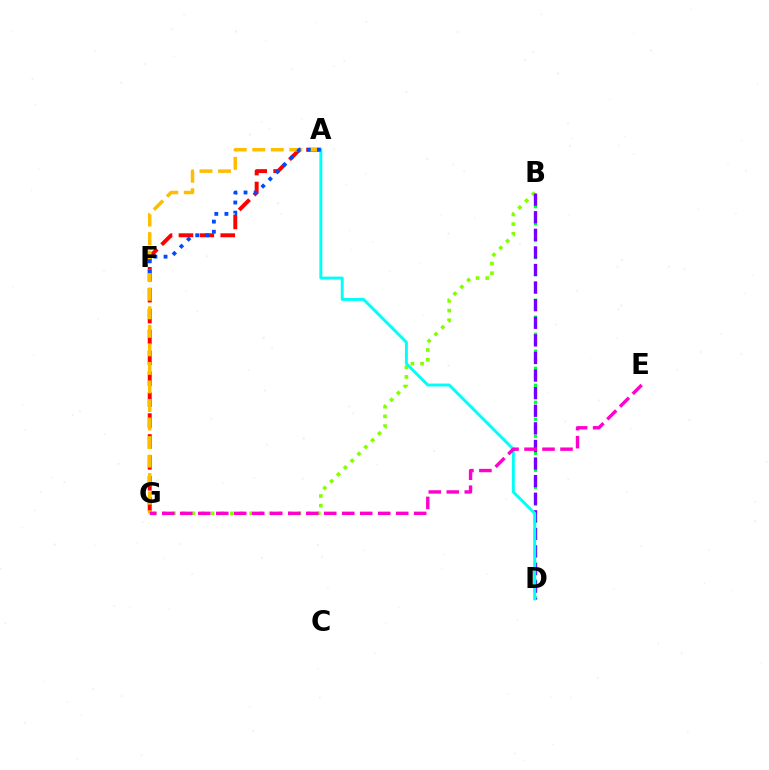{('B', 'D'): [{'color': '#00ff39', 'line_style': 'dotted', 'thickness': 2.31}, {'color': '#7200ff', 'line_style': 'dashed', 'thickness': 2.39}], ('A', 'G'): [{'color': '#ff0000', 'line_style': 'dashed', 'thickness': 2.84}, {'color': '#ffbd00', 'line_style': 'dashed', 'thickness': 2.52}], ('B', 'G'): [{'color': '#84ff00', 'line_style': 'dotted', 'thickness': 2.62}], ('A', 'D'): [{'color': '#00fff6', 'line_style': 'solid', 'thickness': 2.11}], ('A', 'F'): [{'color': '#004bff', 'line_style': 'dotted', 'thickness': 2.75}], ('E', 'G'): [{'color': '#ff00cf', 'line_style': 'dashed', 'thickness': 2.44}]}